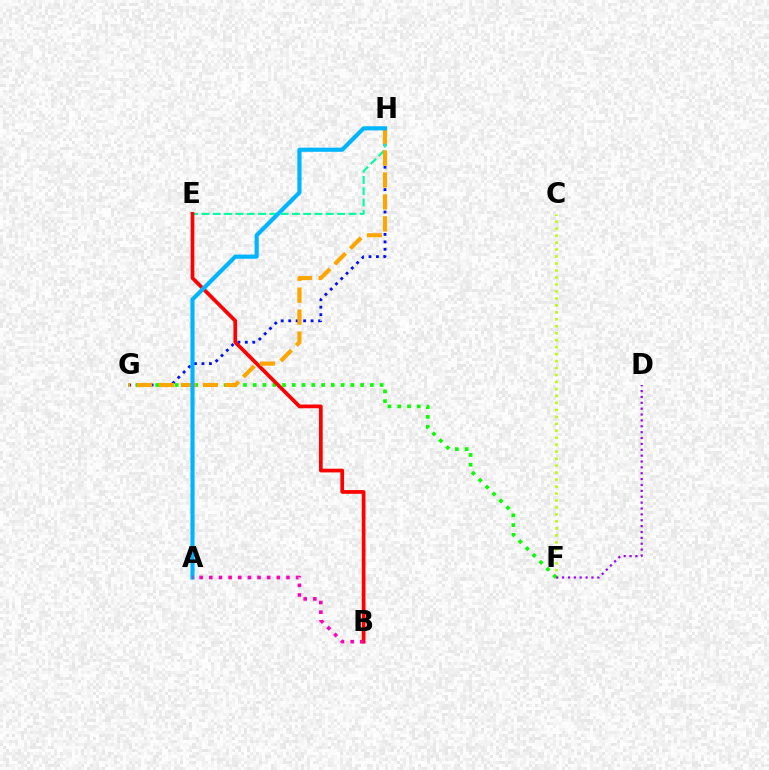{('G', 'H'): [{'color': '#0010ff', 'line_style': 'dotted', 'thickness': 2.03}, {'color': '#ffa500', 'line_style': 'dashed', 'thickness': 2.98}], ('E', 'H'): [{'color': '#00ff9d', 'line_style': 'dashed', 'thickness': 1.54}], ('C', 'F'): [{'color': '#b3ff00', 'line_style': 'dotted', 'thickness': 1.89}], ('F', 'G'): [{'color': '#08ff00', 'line_style': 'dotted', 'thickness': 2.65}], ('B', 'E'): [{'color': '#ff0000', 'line_style': 'solid', 'thickness': 2.68}], ('A', 'H'): [{'color': '#00b5ff', 'line_style': 'solid', 'thickness': 2.98}], ('A', 'B'): [{'color': '#ff00bd', 'line_style': 'dotted', 'thickness': 2.62}], ('D', 'F'): [{'color': '#9b00ff', 'line_style': 'dotted', 'thickness': 1.6}]}